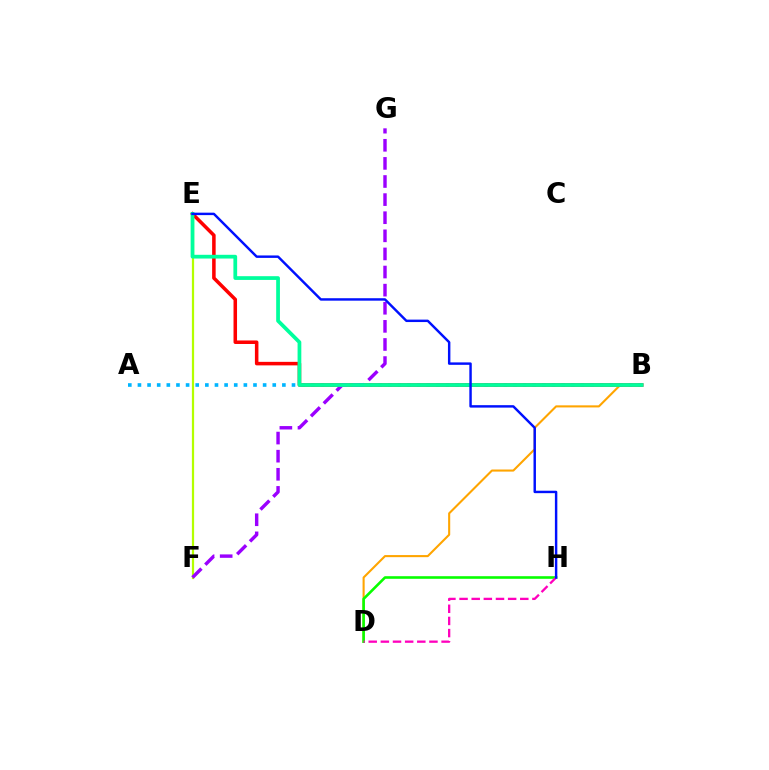{('E', 'F'): [{'color': '#b3ff00', 'line_style': 'solid', 'thickness': 1.61}], ('B', 'D'): [{'color': '#ffa500', 'line_style': 'solid', 'thickness': 1.51}], ('A', 'B'): [{'color': '#00b5ff', 'line_style': 'dotted', 'thickness': 2.62}], ('D', 'H'): [{'color': '#08ff00', 'line_style': 'solid', 'thickness': 1.88}, {'color': '#ff00bd', 'line_style': 'dashed', 'thickness': 1.65}], ('B', 'E'): [{'color': '#ff0000', 'line_style': 'solid', 'thickness': 2.54}, {'color': '#00ff9d', 'line_style': 'solid', 'thickness': 2.69}], ('F', 'G'): [{'color': '#9b00ff', 'line_style': 'dashed', 'thickness': 2.46}], ('E', 'H'): [{'color': '#0010ff', 'line_style': 'solid', 'thickness': 1.76}]}